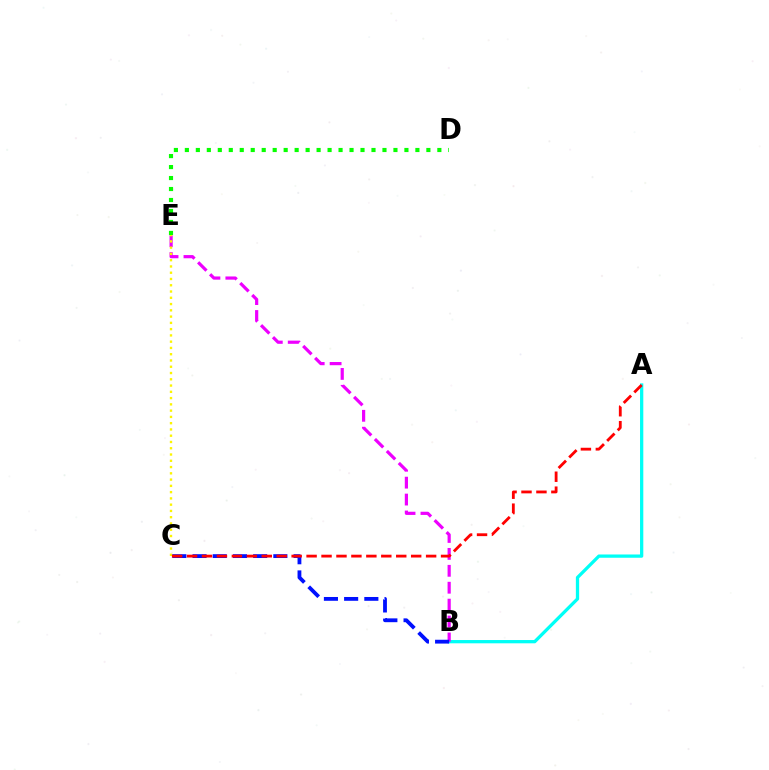{('A', 'B'): [{'color': '#00fff6', 'line_style': 'solid', 'thickness': 2.36}], ('D', 'E'): [{'color': '#08ff00', 'line_style': 'dotted', 'thickness': 2.98}], ('B', 'E'): [{'color': '#ee00ff', 'line_style': 'dashed', 'thickness': 2.3}], ('C', 'E'): [{'color': '#fcf500', 'line_style': 'dotted', 'thickness': 1.7}], ('B', 'C'): [{'color': '#0010ff', 'line_style': 'dashed', 'thickness': 2.74}], ('A', 'C'): [{'color': '#ff0000', 'line_style': 'dashed', 'thickness': 2.03}]}